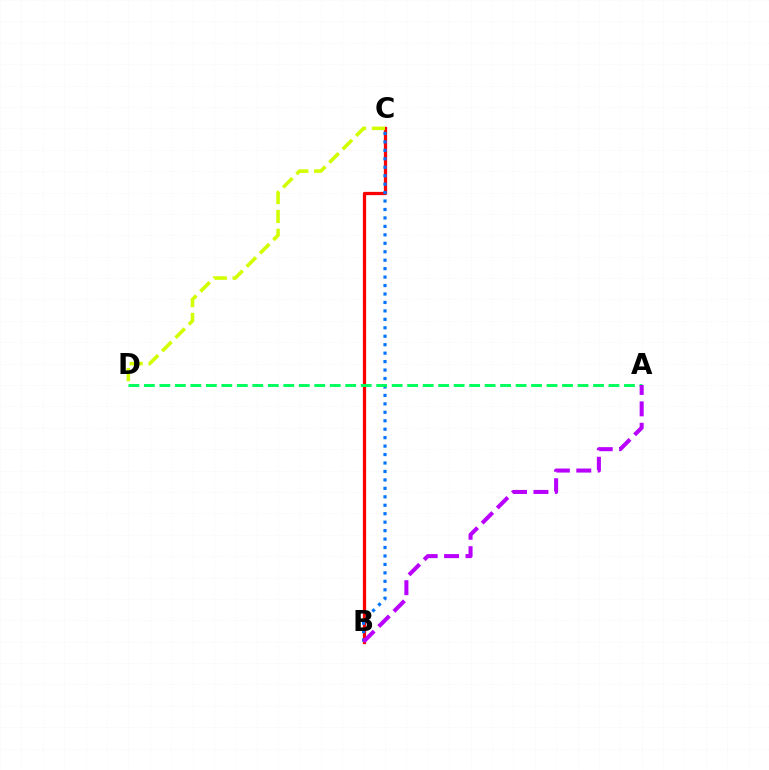{('B', 'C'): [{'color': '#ff0000', 'line_style': 'solid', 'thickness': 2.35}, {'color': '#0074ff', 'line_style': 'dotted', 'thickness': 2.3}], ('A', 'D'): [{'color': '#00ff5c', 'line_style': 'dashed', 'thickness': 2.1}], ('A', 'B'): [{'color': '#b900ff', 'line_style': 'dashed', 'thickness': 2.91}], ('C', 'D'): [{'color': '#d1ff00', 'line_style': 'dashed', 'thickness': 2.56}]}